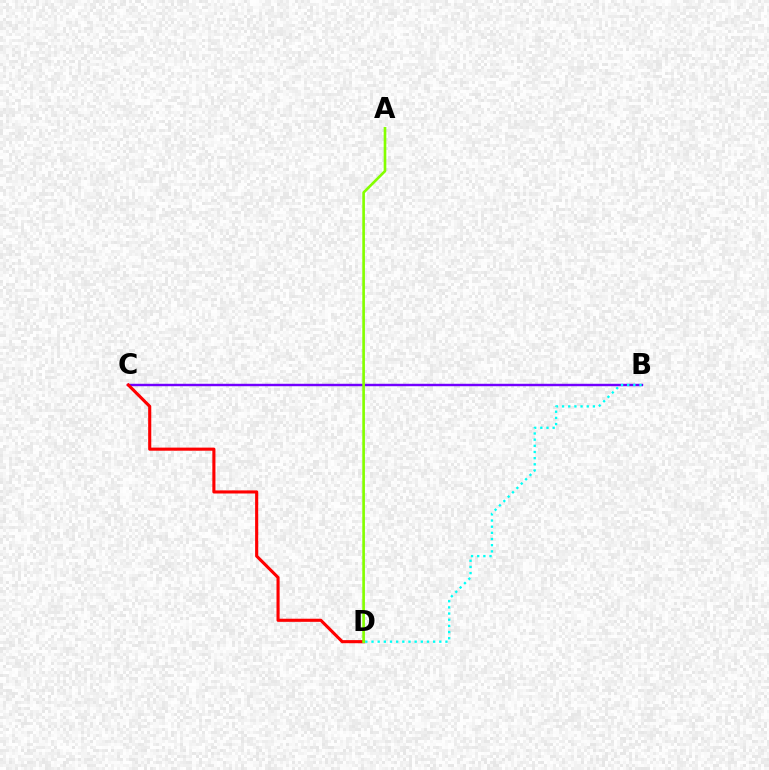{('B', 'C'): [{'color': '#7200ff', 'line_style': 'solid', 'thickness': 1.76}], ('C', 'D'): [{'color': '#ff0000', 'line_style': 'solid', 'thickness': 2.24}], ('B', 'D'): [{'color': '#00fff6', 'line_style': 'dotted', 'thickness': 1.67}], ('A', 'D'): [{'color': '#84ff00', 'line_style': 'solid', 'thickness': 1.91}]}